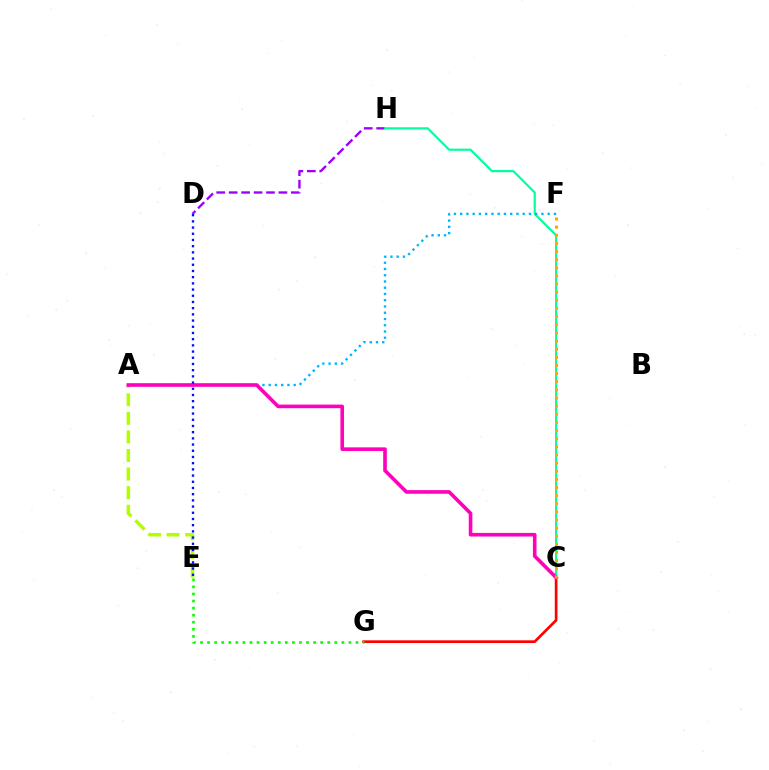{('D', 'H'): [{'color': '#9b00ff', 'line_style': 'dashed', 'thickness': 1.69}], ('A', 'E'): [{'color': '#b3ff00', 'line_style': 'dashed', 'thickness': 2.52}], ('C', 'H'): [{'color': '#00ff9d', 'line_style': 'solid', 'thickness': 1.57}], ('C', 'G'): [{'color': '#ff0000', 'line_style': 'solid', 'thickness': 1.93}], ('A', 'F'): [{'color': '#00b5ff', 'line_style': 'dotted', 'thickness': 1.7}], ('A', 'C'): [{'color': '#ff00bd', 'line_style': 'solid', 'thickness': 2.61}], ('E', 'G'): [{'color': '#08ff00', 'line_style': 'dotted', 'thickness': 1.92}], ('D', 'E'): [{'color': '#0010ff', 'line_style': 'dotted', 'thickness': 1.68}], ('C', 'F'): [{'color': '#ffa500', 'line_style': 'dotted', 'thickness': 2.21}]}